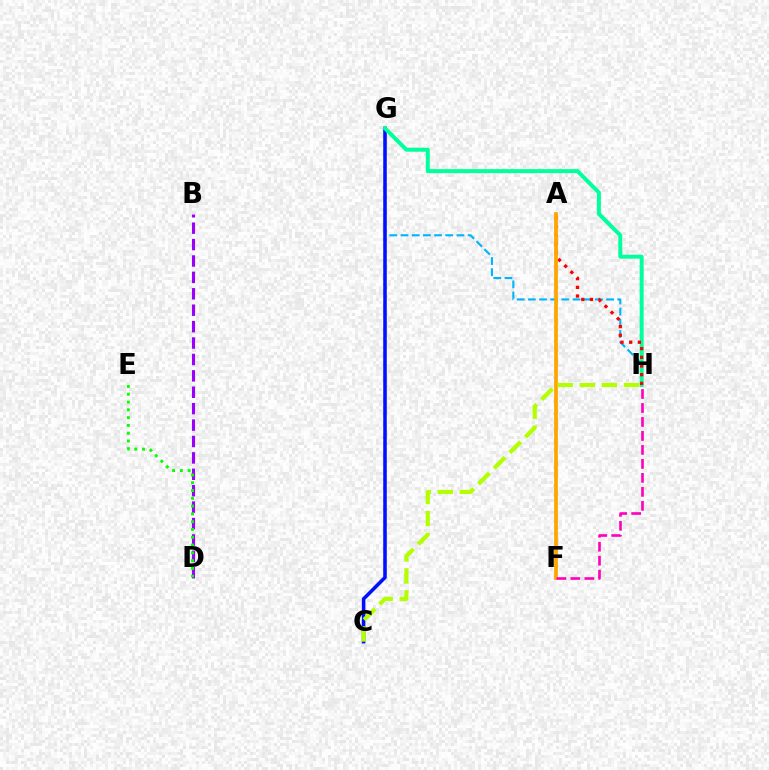{('B', 'D'): [{'color': '#9b00ff', 'line_style': 'dashed', 'thickness': 2.23}], ('D', 'E'): [{'color': '#08ff00', 'line_style': 'dotted', 'thickness': 2.12}], ('G', 'H'): [{'color': '#00b5ff', 'line_style': 'dashed', 'thickness': 1.52}, {'color': '#00ff9d', 'line_style': 'solid', 'thickness': 2.86}], ('C', 'G'): [{'color': '#0010ff', 'line_style': 'solid', 'thickness': 2.56}], ('A', 'H'): [{'color': '#ff0000', 'line_style': 'dotted', 'thickness': 2.36}], ('A', 'F'): [{'color': '#ffa500', 'line_style': 'solid', 'thickness': 2.7}], ('C', 'H'): [{'color': '#b3ff00', 'line_style': 'dashed', 'thickness': 3.0}], ('F', 'H'): [{'color': '#ff00bd', 'line_style': 'dashed', 'thickness': 1.9}]}